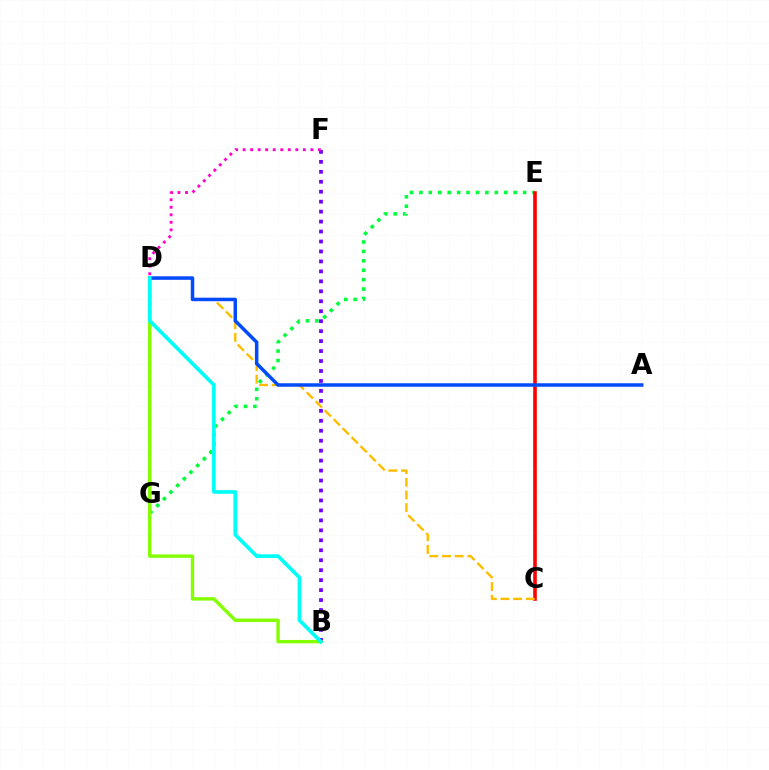{('E', 'G'): [{'color': '#00ff39', 'line_style': 'dotted', 'thickness': 2.56}], ('B', 'F'): [{'color': '#7200ff', 'line_style': 'dotted', 'thickness': 2.71}], ('F', 'G'): [{'color': '#ff00cf', 'line_style': 'dotted', 'thickness': 2.05}], ('C', 'E'): [{'color': '#ff0000', 'line_style': 'solid', 'thickness': 2.59}], ('C', 'D'): [{'color': '#ffbd00', 'line_style': 'dashed', 'thickness': 1.72}], ('B', 'D'): [{'color': '#84ff00', 'line_style': 'solid', 'thickness': 2.45}, {'color': '#00fff6', 'line_style': 'solid', 'thickness': 2.67}], ('A', 'D'): [{'color': '#004bff', 'line_style': 'solid', 'thickness': 2.51}]}